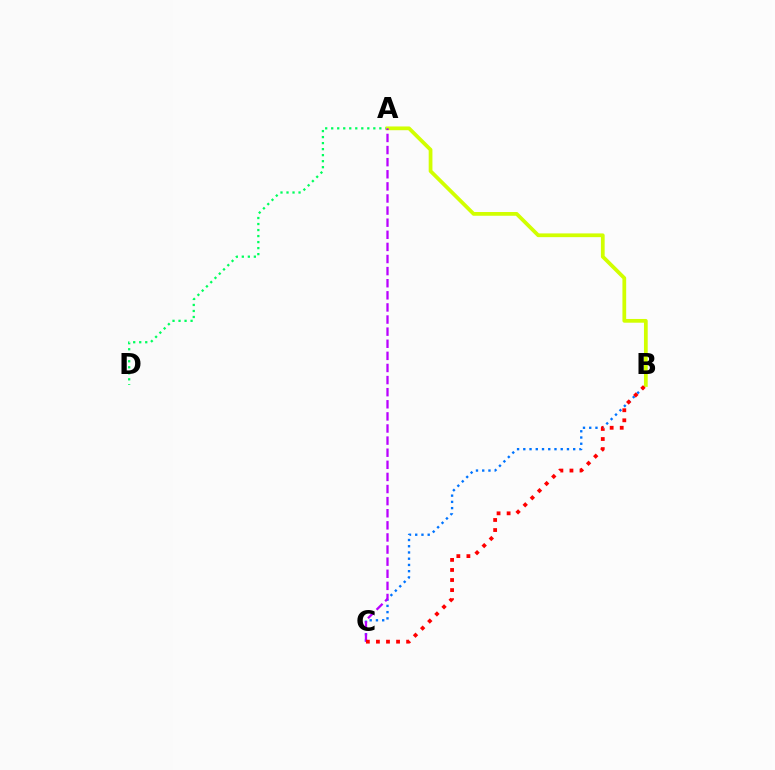{('A', 'D'): [{'color': '#00ff5c', 'line_style': 'dotted', 'thickness': 1.64}], ('B', 'C'): [{'color': '#0074ff', 'line_style': 'dotted', 'thickness': 1.69}, {'color': '#ff0000', 'line_style': 'dotted', 'thickness': 2.73}], ('A', 'B'): [{'color': '#d1ff00', 'line_style': 'solid', 'thickness': 2.7}], ('A', 'C'): [{'color': '#b900ff', 'line_style': 'dashed', 'thickness': 1.64}]}